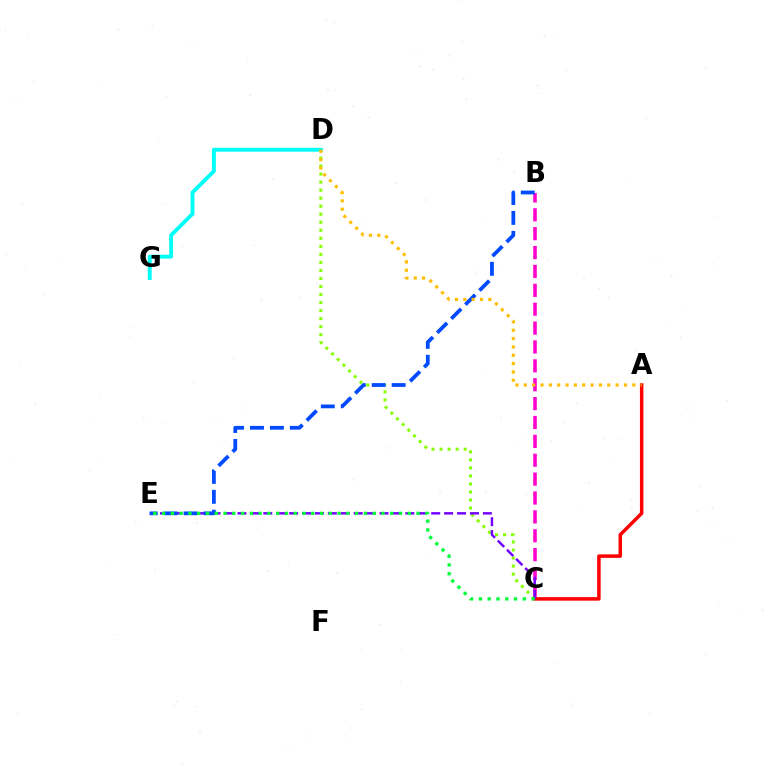{('B', 'C'): [{'color': '#ff00cf', 'line_style': 'dashed', 'thickness': 2.56}], ('D', 'G'): [{'color': '#00fff6', 'line_style': 'solid', 'thickness': 2.79}], ('A', 'C'): [{'color': '#ff0000', 'line_style': 'solid', 'thickness': 2.51}], ('C', 'D'): [{'color': '#84ff00', 'line_style': 'dotted', 'thickness': 2.18}], ('C', 'E'): [{'color': '#7200ff', 'line_style': 'dashed', 'thickness': 1.75}, {'color': '#00ff39', 'line_style': 'dotted', 'thickness': 2.38}], ('B', 'E'): [{'color': '#004bff', 'line_style': 'dashed', 'thickness': 2.71}], ('A', 'D'): [{'color': '#ffbd00', 'line_style': 'dotted', 'thickness': 2.27}]}